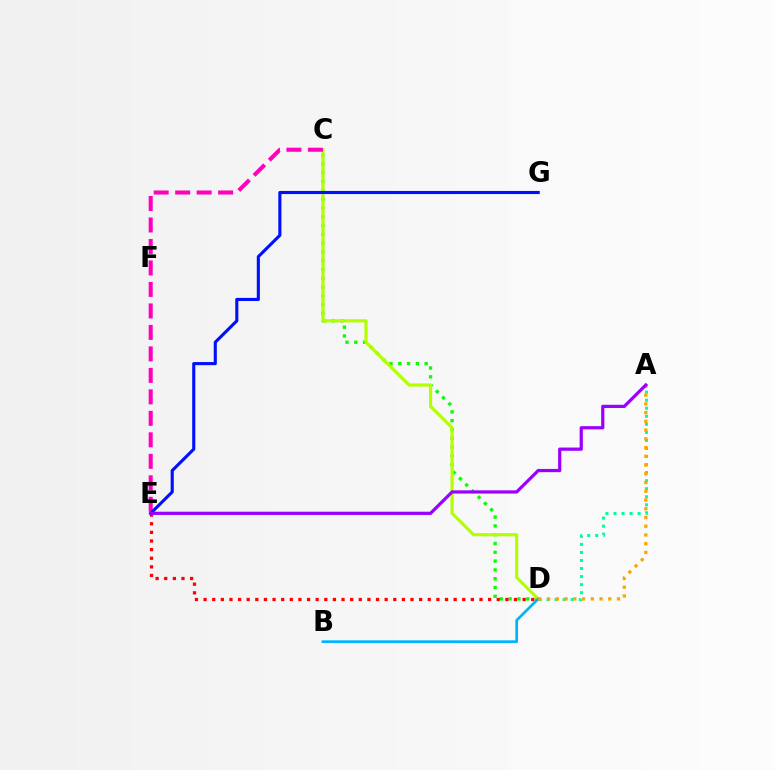{('C', 'D'): [{'color': '#08ff00', 'line_style': 'dotted', 'thickness': 2.39}, {'color': '#b3ff00', 'line_style': 'solid', 'thickness': 2.27}], ('D', 'E'): [{'color': '#ff0000', 'line_style': 'dotted', 'thickness': 2.34}], ('C', 'E'): [{'color': '#ff00bd', 'line_style': 'dashed', 'thickness': 2.92}], ('B', 'D'): [{'color': '#00b5ff', 'line_style': 'solid', 'thickness': 1.94}], ('A', 'D'): [{'color': '#00ff9d', 'line_style': 'dotted', 'thickness': 2.19}, {'color': '#ffa500', 'line_style': 'dotted', 'thickness': 2.37}], ('E', 'G'): [{'color': '#0010ff', 'line_style': 'solid', 'thickness': 2.24}], ('A', 'E'): [{'color': '#9b00ff', 'line_style': 'solid', 'thickness': 2.33}]}